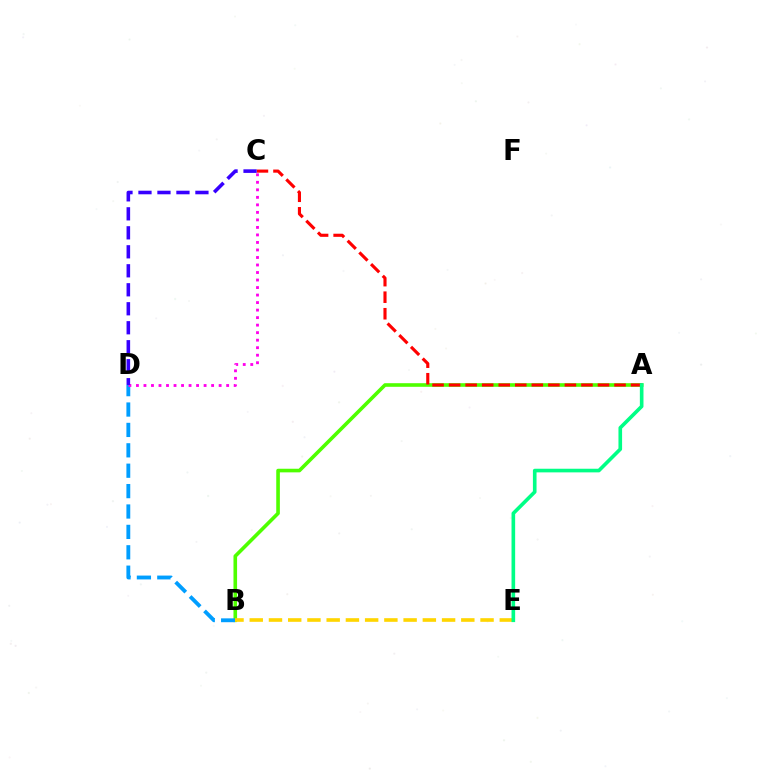{('A', 'B'): [{'color': '#4fff00', 'line_style': 'solid', 'thickness': 2.6}], ('B', 'D'): [{'color': '#009eff', 'line_style': 'dashed', 'thickness': 2.77}], ('C', 'D'): [{'color': '#ff00ed', 'line_style': 'dotted', 'thickness': 2.04}, {'color': '#3700ff', 'line_style': 'dashed', 'thickness': 2.58}], ('B', 'E'): [{'color': '#ffd500', 'line_style': 'dashed', 'thickness': 2.61}], ('A', 'C'): [{'color': '#ff0000', 'line_style': 'dashed', 'thickness': 2.25}], ('A', 'E'): [{'color': '#00ff86', 'line_style': 'solid', 'thickness': 2.61}]}